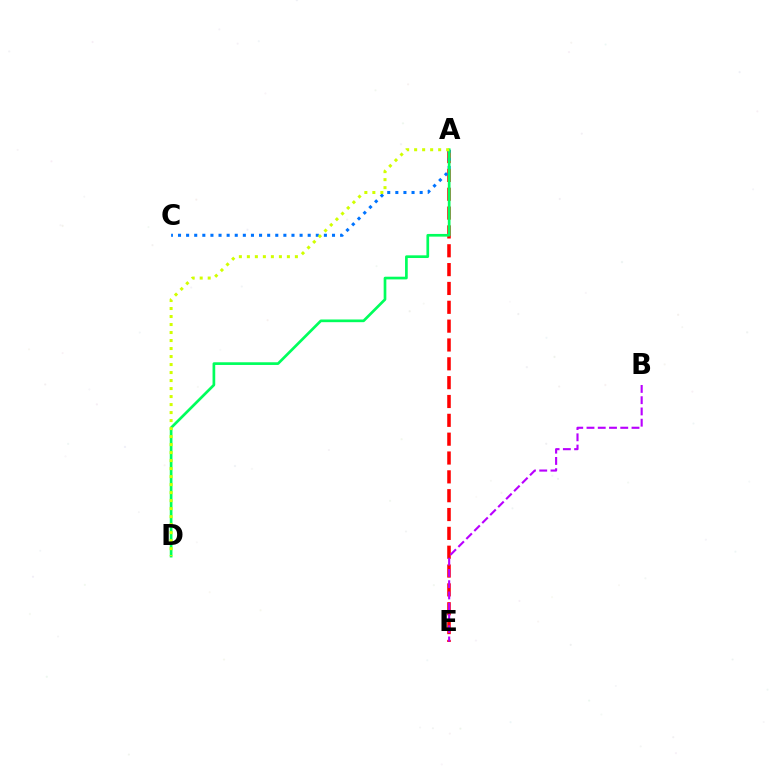{('A', 'E'): [{'color': '#ff0000', 'line_style': 'dashed', 'thickness': 2.56}], ('B', 'E'): [{'color': '#b900ff', 'line_style': 'dashed', 'thickness': 1.53}], ('A', 'C'): [{'color': '#0074ff', 'line_style': 'dotted', 'thickness': 2.2}], ('A', 'D'): [{'color': '#00ff5c', 'line_style': 'solid', 'thickness': 1.94}, {'color': '#d1ff00', 'line_style': 'dotted', 'thickness': 2.17}]}